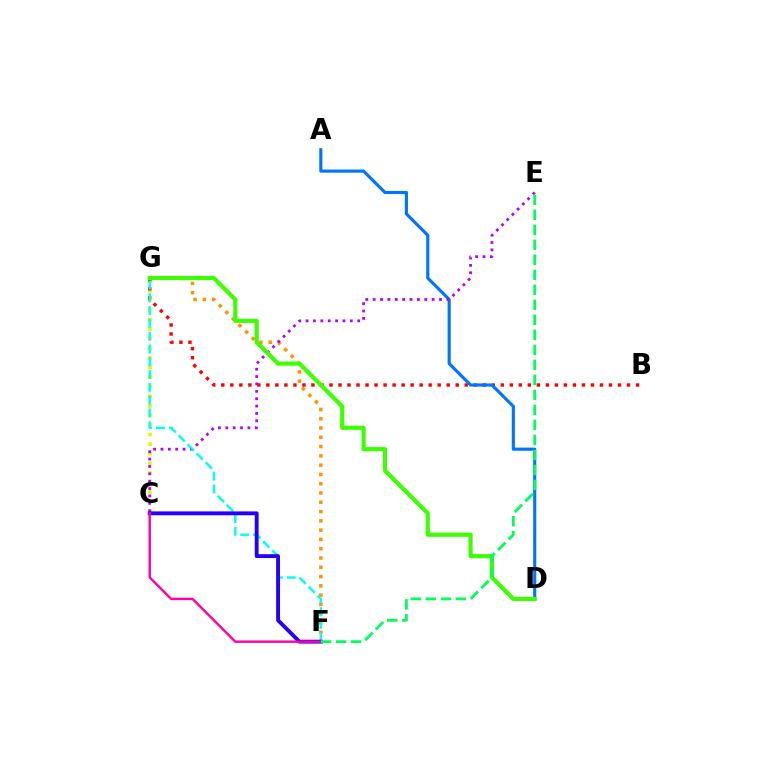{('C', 'G'): [{'color': '#d1ff00', 'line_style': 'dotted', 'thickness': 2.6}], ('F', 'G'): [{'color': '#ff9400', 'line_style': 'dotted', 'thickness': 2.52}, {'color': '#00fff6', 'line_style': 'dashed', 'thickness': 1.74}], ('B', 'G'): [{'color': '#ff0000', 'line_style': 'dotted', 'thickness': 2.45}], ('A', 'D'): [{'color': '#0074ff', 'line_style': 'solid', 'thickness': 2.26}], ('C', 'E'): [{'color': '#b900ff', 'line_style': 'dotted', 'thickness': 2.0}], ('D', 'G'): [{'color': '#3dff00', 'line_style': 'solid', 'thickness': 2.99}], ('C', 'F'): [{'color': '#2500ff', 'line_style': 'solid', 'thickness': 2.79}, {'color': '#ff00ac', 'line_style': 'solid', 'thickness': 1.74}], ('E', 'F'): [{'color': '#00ff5c', 'line_style': 'dashed', 'thickness': 2.04}]}